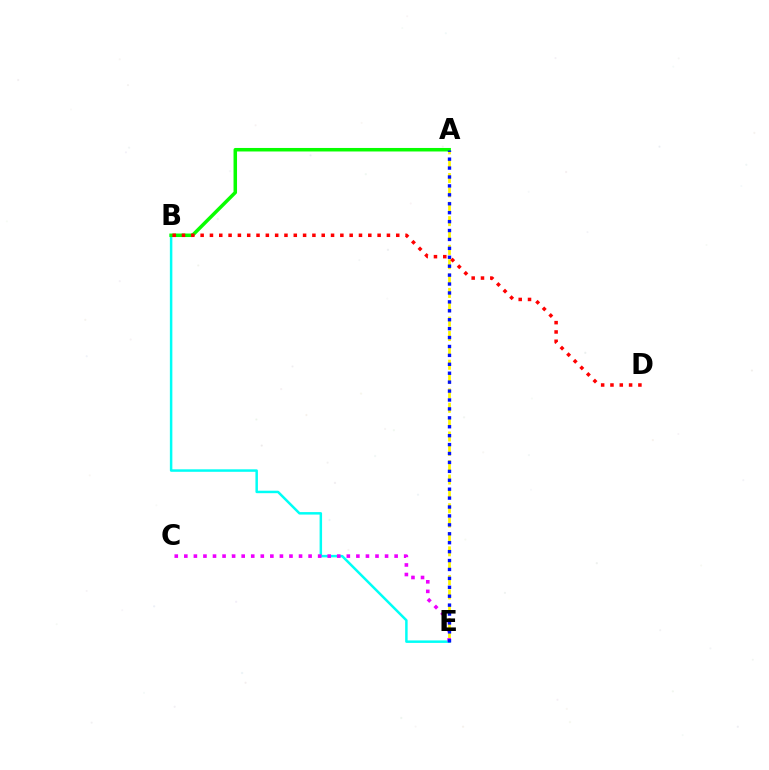{('A', 'E'): [{'color': '#fcf500', 'line_style': 'dashed', 'thickness': 1.95}, {'color': '#0010ff', 'line_style': 'dotted', 'thickness': 2.42}], ('B', 'E'): [{'color': '#00fff6', 'line_style': 'solid', 'thickness': 1.79}], ('C', 'E'): [{'color': '#ee00ff', 'line_style': 'dotted', 'thickness': 2.6}], ('A', 'B'): [{'color': '#08ff00', 'line_style': 'solid', 'thickness': 2.53}], ('B', 'D'): [{'color': '#ff0000', 'line_style': 'dotted', 'thickness': 2.53}]}